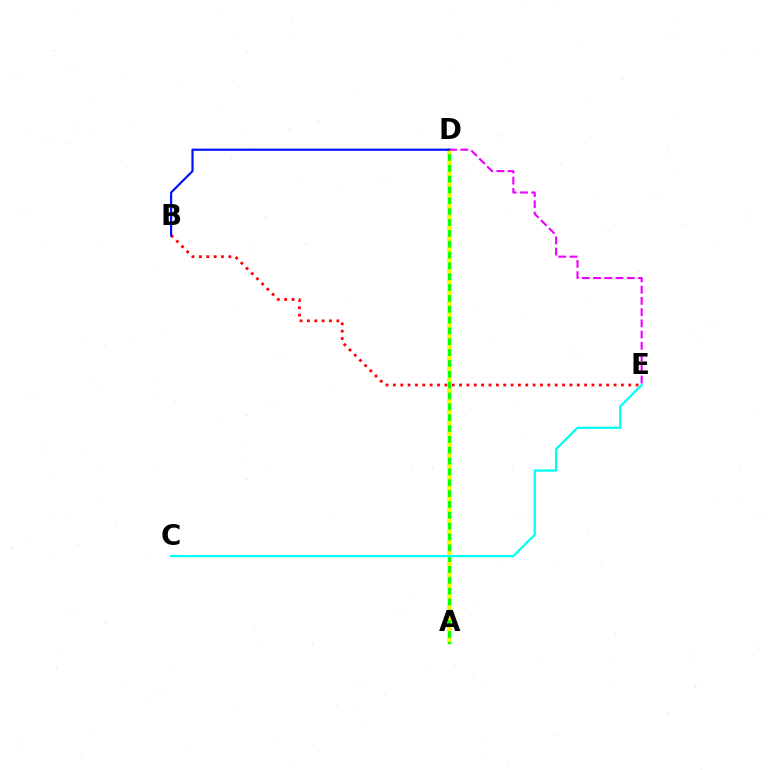{('A', 'D'): [{'color': '#08ff00', 'line_style': 'solid', 'thickness': 2.48}, {'color': '#fcf500', 'line_style': 'dotted', 'thickness': 2.95}], ('B', 'E'): [{'color': '#ff0000', 'line_style': 'dotted', 'thickness': 2.0}], ('D', 'E'): [{'color': '#ee00ff', 'line_style': 'dashed', 'thickness': 1.53}], ('B', 'D'): [{'color': '#0010ff', 'line_style': 'solid', 'thickness': 1.57}], ('C', 'E'): [{'color': '#00fff6', 'line_style': 'solid', 'thickness': 1.63}]}